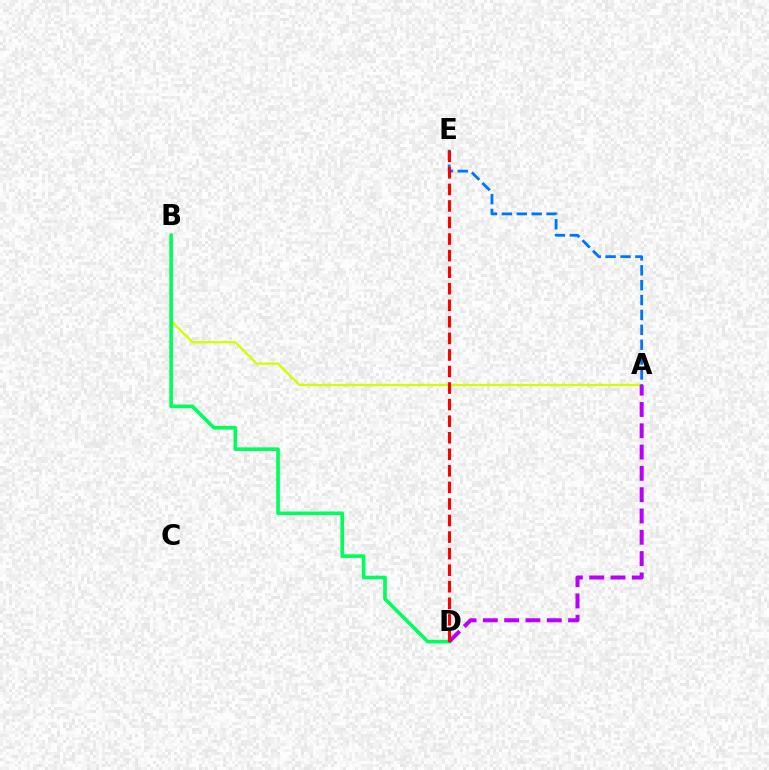{('A', 'B'): [{'color': '#d1ff00', 'line_style': 'solid', 'thickness': 1.67}], ('B', 'D'): [{'color': '#00ff5c', 'line_style': 'solid', 'thickness': 2.62}], ('A', 'E'): [{'color': '#0074ff', 'line_style': 'dashed', 'thickness': 2.02}], ('A', 'D'): [{'color': '#b900ff', 'line_style': 'dashed', 'thickness': 2.89}], ('D', 'E'): [{'color': '#ff0000', 'line_style': 'dashed', 'thickness': 2.25}]}